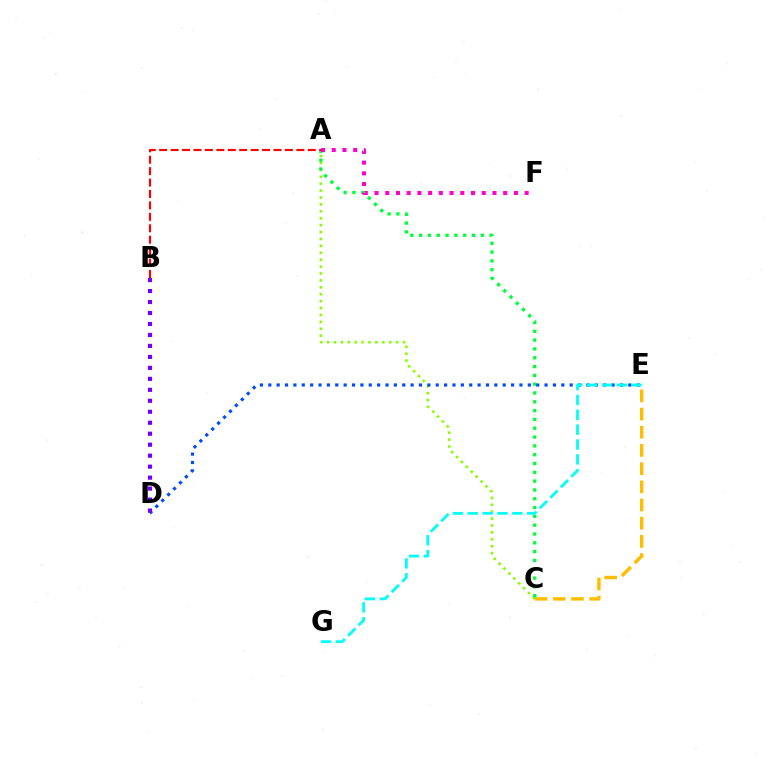{('C', 'E'): [{'color': '#ffbd00', 'line_style': 'dashed', 'thickness': 2.47}], ('A', 'C'): [{'color': '#84ff00', 'line_style': 'dotted', 'thickness': 1.88}, {'color': '#00ff39', 'line_style': 'dotted', 'thickness': 2.39}], ('A', 'B'): [{'color': '#ff0000', 'line_style': 'dashed', 'thickness': 1.55}], ('D', 'E'): [{'color': '#004bff', 'line_style': 'dotted', 'thickness': 2.27}], ('E', 'G'): [{'color': '#00fff6', 'line_style': 'dashed', 'thickness': 2.02}], ('B', 'D'): [{'color': '#7200ff', 'line_style': 'dotted', 'thickness': 2.98}], ('A', 'F'): [{'color': '#ff00cf', 'line_style': 'dotted', 'thickness': 2.91}]}